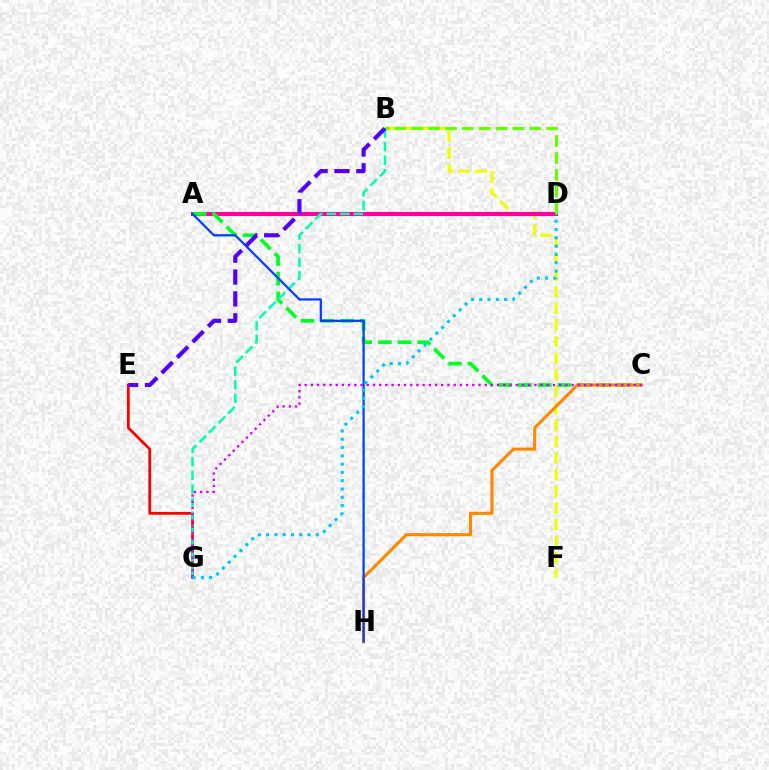{('B', 'F'): [{'color': '#eeff00', 'line_style': 'dashed', 'thickness': 2.26}], ('A', 'D'): [{'color': '#ff00a0', 'line_style': 'solid', 'thickness': 2.96}], ('E', 'G'): [{'color': '#ff0000', 'line_style': 'solid', 'thickness': 2.0}], ('A', 'C'): [{'color': '#00ff27', 'line_style': 'dashed', 'thickness': 2.68}], ('C', 'H'): [{'color': '#ff8800', 'line_style': 'solid', 'thickness': 2.25}], ('B', 'G'): [{'color': '#00ffaf', 'line_style': 'dashed', 'thickness': 1.84}], ('B', 'D'): [{'color': '#66ff00', 'line_style': 'dashed', 'thickness': 2.29}], ('A', 'H'): [{'color': '#003fff', 'line_style': 'solid', 'thickness': 1.6}], ('C', 'G'): [{'color': '#d600ff', 'line_style': 'dotted', 'thickness': 1.69}], ('D', 'G'): [{'color': '#00c7ff', 'line_style': 'dotted', 'thickness': 2.25}], ('B', 'E'): [{'color': '#4f00ff', 'line_style': 'dashed', 'thickness': 2.97}]}